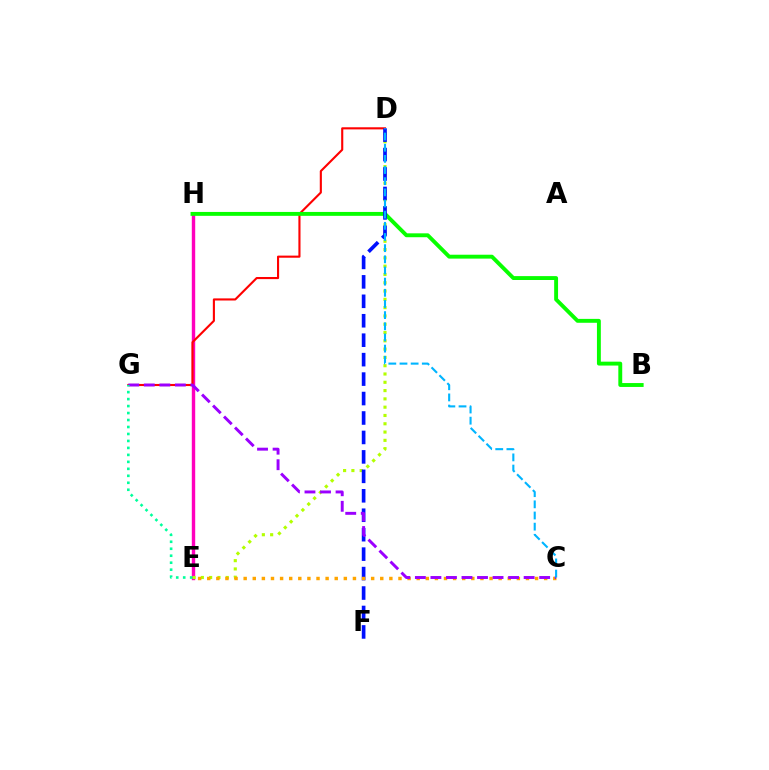{('E', 'H'): [{'color': '#ff00bd', 'line_style': 'solid', 'thickness': 2.45}], ('D', 'G'): [{'color': '#ff0000', 'line_style': 'solid', 'thickness': 1.52}], ('D', 'E'): [{'color': '#b3ff00', 'line_style': 'dotted', 'thickness': 2.25}], ('B', 'H'): [{'color': '#08ff00', 'line_style': 'solid', 'thickness': 2.8}], ('D', 'F'): [{'color': '#0010ff', 'line_style': 'dashed', 'thickness': 2.64}], ('C', 'E'): [{'color': '#ffa500', 'line_style': 'dotted', 'thickness': 2.47}], ('C', 'G'): [{'color': '#9b00ff', 'line_style': 'dashed', 'thickness': 2.11}], ('E', 'G'): [{'color': '#00ff9d', 'line_style': 'dotted', 'thickness': 1.89}], ('C', 'D'): [{'color': '#00b5ff', 'line_style': 'dashed', 'thickness': 1.52}]}